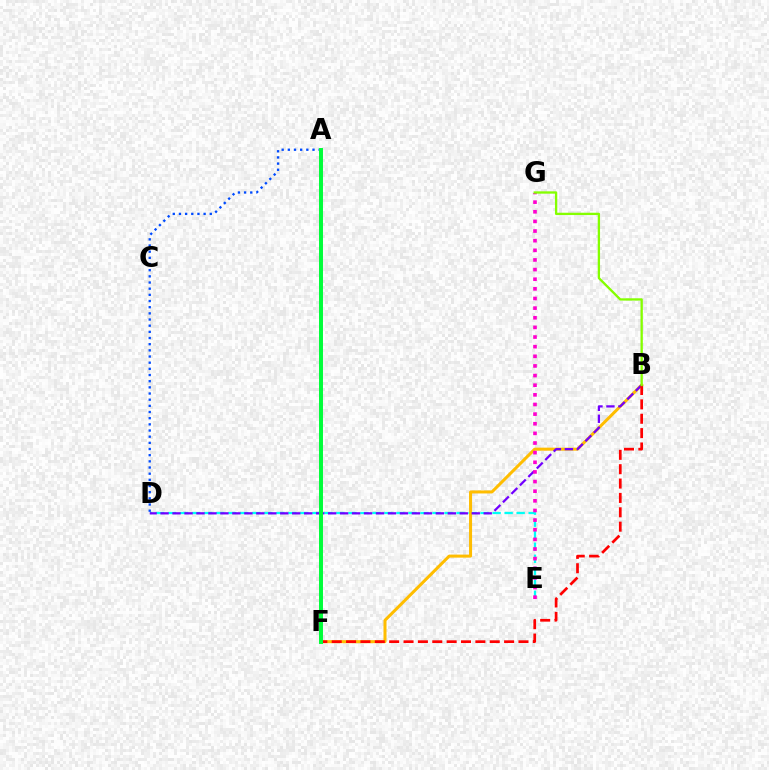{('D', 'E'): [{'color': '#00fff6', 'line_style': 'dashed', 'thickness': 1.63}], ('A', 'D'): [{'color': '#004bff', 'line_style': 'dotted', 'thickness': 1.68}], ('B', 'F'): [{'color': '#ffbd00', 'line_style': 'solid', 'thickness': 2.18}, {'color': '#ff0000', 'line_style': 'dashed', 'thickness': 1.95}], ('B', 'D'): [{'color': '#7200ff', 'line_style': 'dashed', 'thickness': 1.63}], ('E', 'G'): [{'color': '#ff00cf', 'line_style': 'dotted', 'thickness': 2.62}], ('B', 'G'): [{'color': '#84ff00', 'line_style': 'solid', 'thickness': 1.67}], ('A', 'F'): [{'color': '#00ff39', 'line_style': 'solid', 'thickness': 2.85}]}